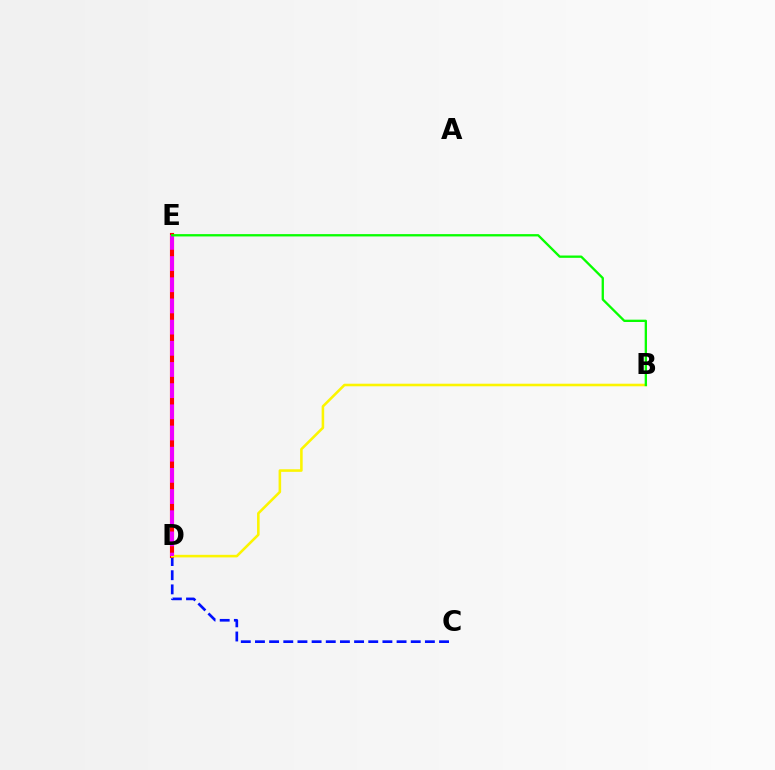{('D', 'E'): [{'color': '#00fff6', 'line_style': 'dashed', 'thickness': 2.59}, {'color': '#ff0000', 'line_style': 'solid', 'thickness': 2.97}, {'color': '#ee00ff', 'line_style': 'dashed', 'thickness': 2.88}], ('C', 'D'): [{'color': '#0010ff', 'line_style': 'dashed', 'thickness': 1.92}], ('B', 'D'): [{'color': '#fcf500', 'line_style': 'solid', 'thickness': 1.86}], ('B', 'E'): [{'color': '#08ff00', 'line_style': 'solid', 'thickness': 1.67}]}